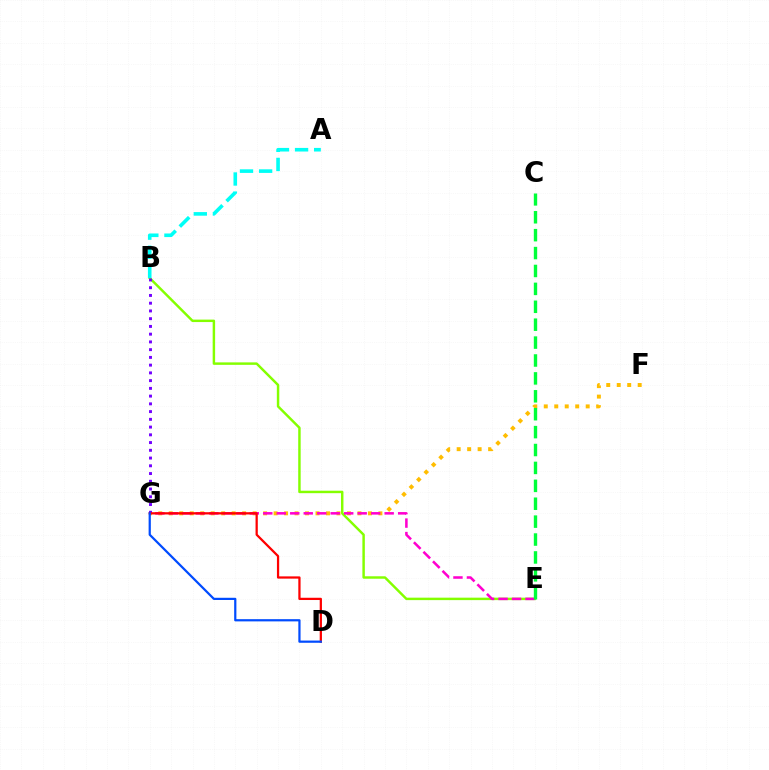{('F', 'G'): [{'color': '#ffbd00', 'line_style': 'dotted', 'thickness': 2.85}], ('B', 'E'): [{'color': '#84ff00', 'line_style': 'solid', 'thickness': 1.77}], ('B', 'G'): [{'color': '#7200ff', 'line_style': 'dotted', 'thickness': 2.1}], ('E', 'G'): [{'color': '#ff00cf', 'line_style': 'dashed', 'thickness': 1.83}], ('D', 'G'): [{'color': '#ff0000', 'line_style': 'solid', 'thickness': 1.62}, {'color': '#004bff', 'line_style': 'solid', 'thickness': 1.6}], ('C', 'E'): [{'color': '#00ff39', 'line_style': 'dashed', 'thickness': 2.43}], ('A', 'B'): [{'color': '#00fff6', 'line_style': 'dashed', 'thickness': 2.6}]}